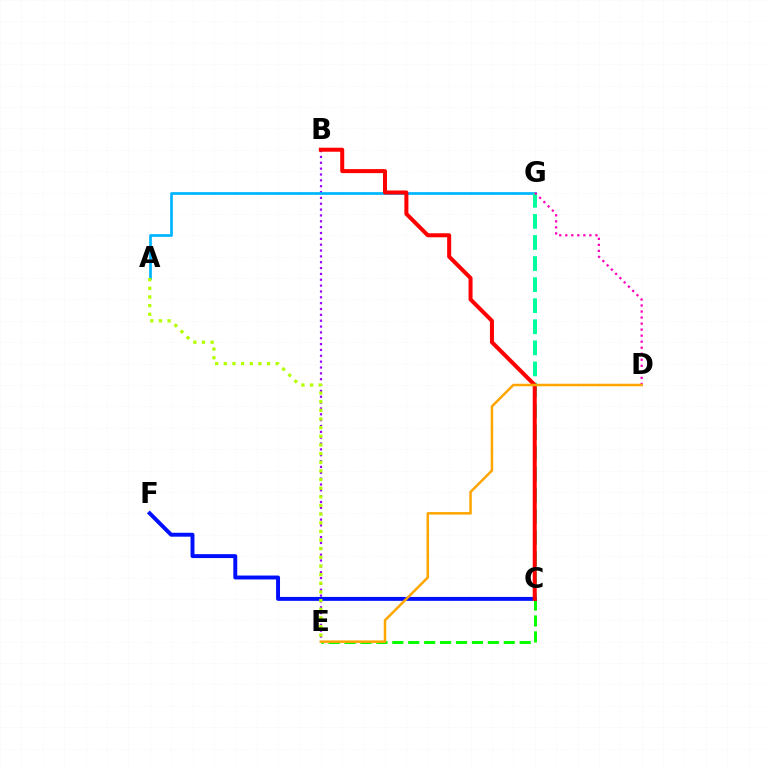{('B', 'E'): [{'color': '#9b00ff', 'line_style': 'dotted', 'thickness': 1.59}], ('C', 'E'): [{'color': '#08ff00', 'line_style': 'dashed', 'thickness': 2.16}], ('A', 'G'): [{'color': '#00b5ff', 'line_style': 'solid', 'thickness': 1.96}], ('C', 'G'): [{'color': '#00ff9d', 'line_style': 'dashed', 'thickness': 2.86}], ('D', 'G'): [{'color': '#ff00bd', 'line_style': 'dotted', 'thickness': 1.64}], ('C', 'F'): [{'color': '#0010ff', 'line_style': 'solid', 'thickness': 2.83}], ('A', 'E'): [{'color': '#b3ff00', 'line_style': 'dotted', 'thickness': 2.35}], ('B', 'C'): [{'color': '#ff0000', 'line_style': 'solid', 'thickness': 2.89}], ('D', 'E'): [{'color': '#ffa500', 'line_style': 'solid', 'thickness': 1.81}]}